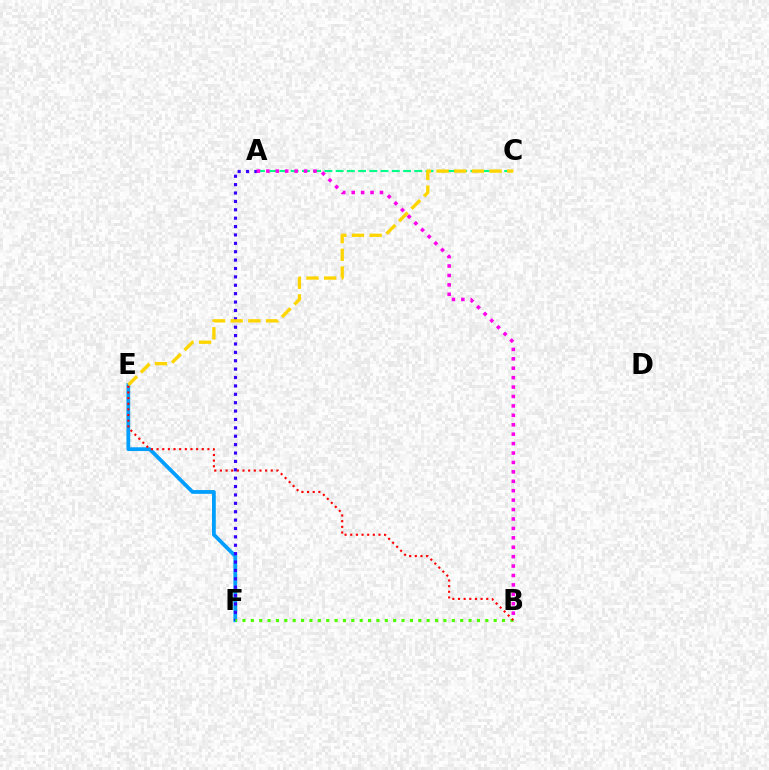{('E', 'F'): [{'color': '#009eff', 'line_style': 'solid', 'thickness': 2.71}], ('A', 'C'): [{'color': '#00ff86', 'line_style': 'dashed', 'thickness': 1.53}], ('A', 'F'): [{'color': '#3700ff', 'line_style': 'dotted', 'thickness': 2.28}], ('B', 'F'): [{'color': '#4fff00', 'line_style': 'dotted', 'thickness': 2.28}], ('A', 'B'): [{'color': '#ff00ed', 'line_style': 'dotted', 'thickness': 2.56}], ('C', 'E'): [{'color': '#ffd500', 'line_style': 'dashed', 'thickness': 2.4}], ('B', 'E'): [{'color': '#ff0000', 'line_style': 'dotted', 'thickness': 1.53}]}